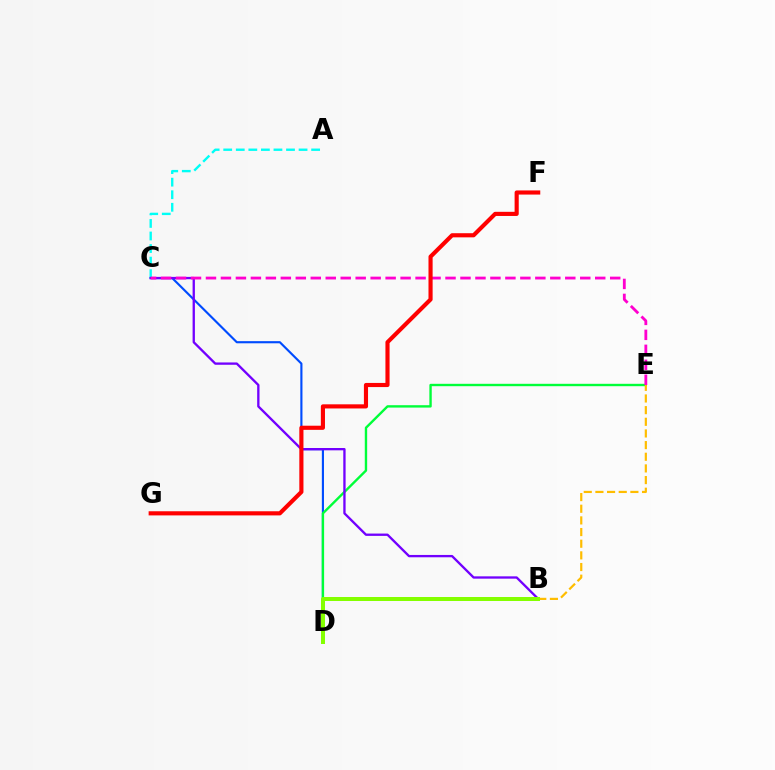{('C', 'D'): [{'color': '#004bff', 'line_style': 'solid', 'thickness': 1.54}], ('D', 'E'): [{'color': '#00ff39', 'line_style': 'solid', 'thickness': 1.72}], ('A', 'C'): [{'color': '#00fff6', 'line_style': 'dashed', 'thickness': 1.71}], ('B', 'C'): [{'color': '#7200ff', 'line_style': 'solid', 'thickness': 1.67}], ('B', 'E'): [{'color': '#ffbd00', 'line_style': 'dashed', 'thickness': 1.58}], ('B', 'D'): [{'color': '#84ff00', 'line_style': 'solid', 'thickness': 2.88}], ('C', 'E'): [{'color': '#ff00cf', 'line_style': 'dashed', 'thickness': 2.03}], ('F', 'G'): [{'color': '#ff0000', 'line_style': 'solid', 'thickness': 2.98}]}